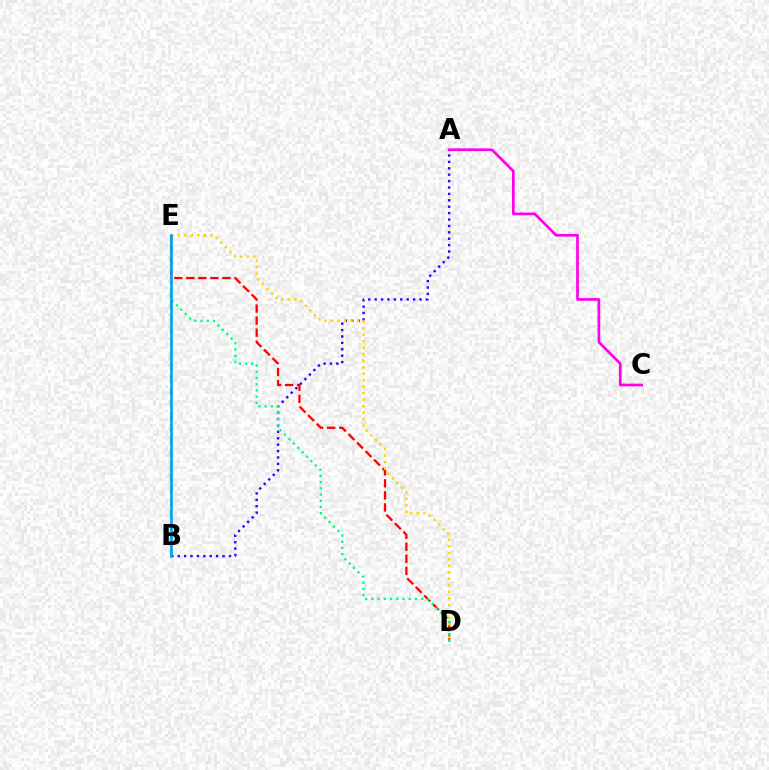{('A', 'B'): [{'color': '#3700ff', 'line_style': 'dotted', 'thickness': 1.74}], ('B', 'E'): [{'color': '#4fff00', 'line_style': 'dashed', 'thickness': 1.67}, {'color': '#009eff', 'line_style': 'solid', 'thickness': 1.86}], ('D', 'E'): [{'color': '#ff0000', 'line_style': 'dashed', 'thickness': 1.64}, {'color': '#ffd500', 'line_style': 'dotted', 'thickness': 1.76}, {'color': '#00ff86', 'line_style': 'dotted', 'thickness': 1.69}], ('A', 'C'): [{'color': '#ff00ed', 'line_style': 'solid', 'thickness': 1.95}]}